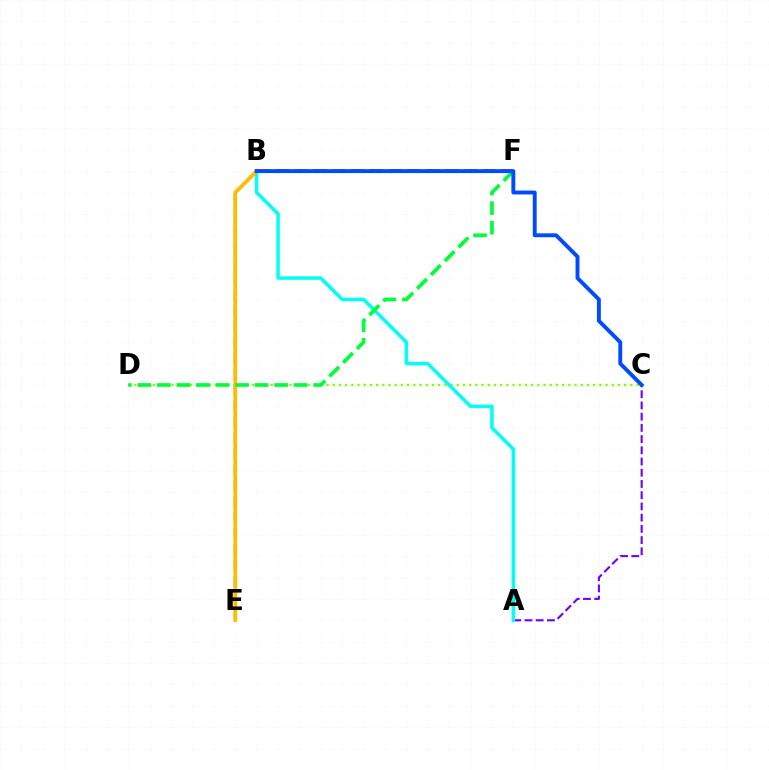{('C', 'D'): [{'color': '#84ff00', 'line_style': 'dotted', 'thickness': 1.68}], ('B', 'E'): [{'color': '#ff00cf', 'line_style': 'dashed', 'thickness': 2.16}, {'color': '#ffbd00', 'line_style': 'solid', 'thickness': 2.68}], ('A', 'C'): [{'color': '#7200ff', 'line_style': 'dashed', 'thickness': 1.52}], ('A', 'B'): [{'color': '#00fff6', 'line_style': 'solid', 'thickness': 2.53}], ('D', 'F'): [{'color': '#00ff39', 'line_style': 'dashed', 'thickness': 2.65}], ('B', 'F'): [{'color': '#ff0000', 'line_style': 'dashed', 'thickness': 2.56}], ('B', 'C'): [{'color': '#004bff', 'line_style': 'solid', 'thickness': 2.81}]}